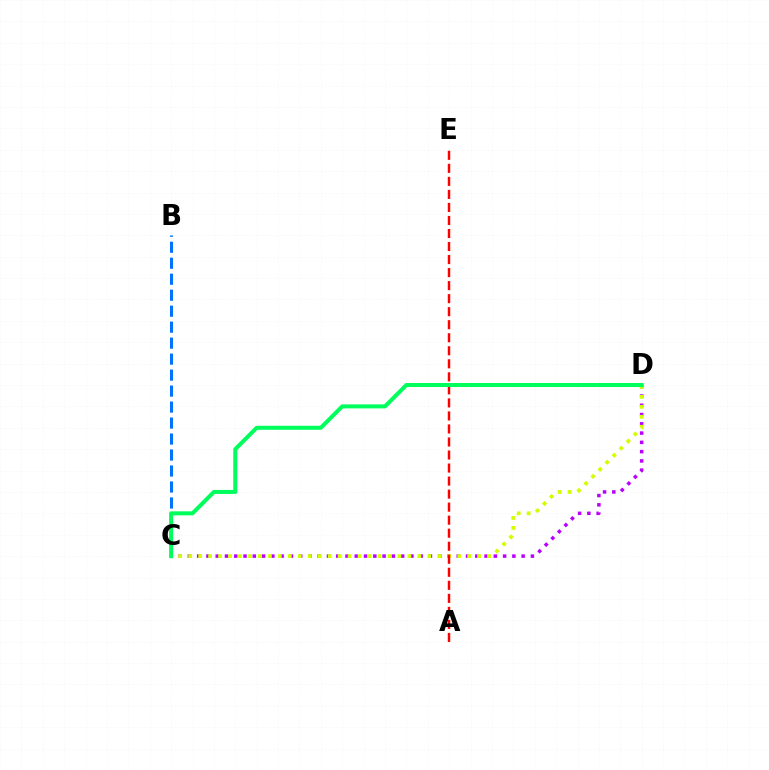{('C', 'D'): [{'color': '#b900ff', 'line_style': 'dotted', 'thickness': 2.52}, {'color': '#d1ff00', 'line_style': 'dotted', 'thickness': 2.71}, {'color': '#00ff5c', 'line_style': 'solid', 'thickness': 2.89}], ('B', 'C'): [{'color': '#0074ff', 'line_style': 'dashed', 'thickness': 2.17}], ('A', 'E'): [{'color': '#ff0000', 'line_style': 'dashed', 'thickness': 1.77}]}